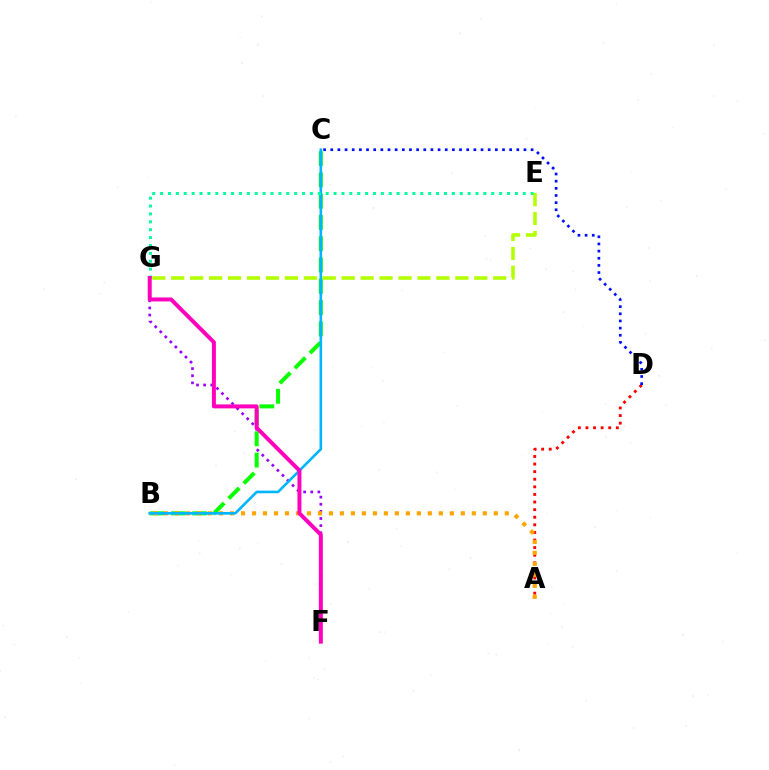{('A', 'D'): [{'color': '#ff0000', 'line_style': 'dotted', 'thickness': 2.06}], ('F', 'G'): [{'color': '#9b00ff', 'line_style': 'dotted', 'thickness': 1.94}, {'color': '#ff00bd', 'line_style': 'solid', 'thickness': 2.86}], ('B', 'C'): [{'color': '#08ff00', 'line_style': 'dashed', 'thickness': 2.89}, {'color': '#00b5ff', 'line_style': 'solid', 'thickness': 1.88}], ('A', 'B'): [{'color': '#ffa500', 'line_style': 'dotted', 'thickness': 2.99}], ('E', 'G'): [{'color': '#00ff9d', 'line_style': 'dotted', 'thickness': 2.14}, {'color': '#b3ff00', 'line_style': 'dashed', 'thickness': 2.57}], ('C', 'D'): [{'color': '#0010ff', 'line_style': 'dotted', 'thickness': 1.94}]}